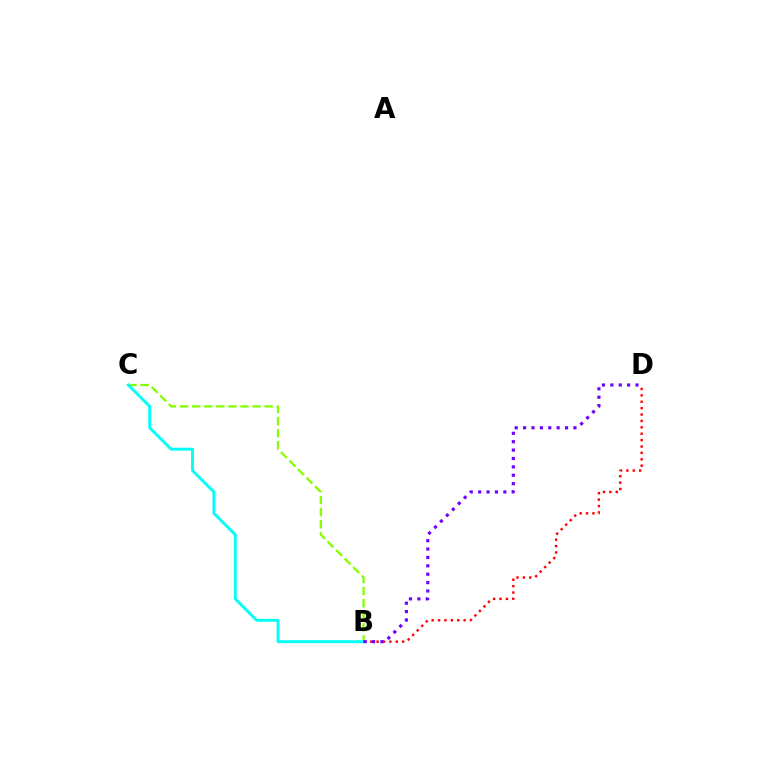{('B', 'C'): [{'color': '#84ff00', 'line_style': 'dashed', 'thickness': 1.64}, {'color': '#00fff6', 'line_style': 'solid', 'thickness': 2.09}], ('B', 'D'): [{'color': '#ff0000', 'line_style': 'dotted', 'thickness': 1.74}, {'color': '#7200ff', 'line_style': 'dotted', 'thickness': 2.28}]}